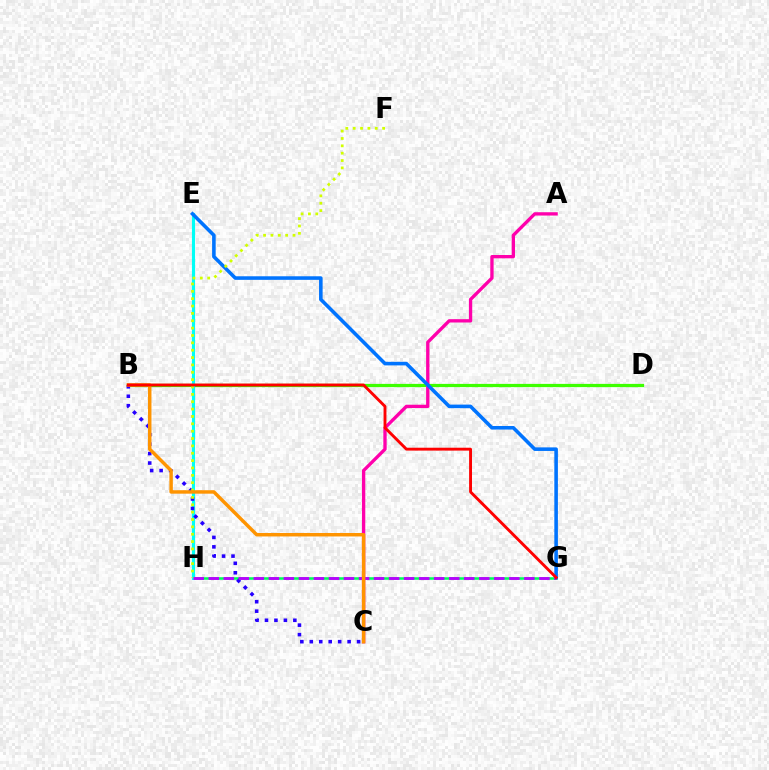{('G', 'H'): [{'color': '#00ff5c', 'line_style': 'solid', 'thickness': 1.83}, {'color': '#b900ff', 'line_style': 'dashed', 'thickness': 2.04}], ('B', 'D'): [{'color': '#3dff00', 'line_style': 'solid', 'thickness': 2.33}], ('E', 'H'): [{'color': '#00fff6', 'line_style': 'solid', 'thickness': 2.25}], ('B', 'C'): [{'color': '#2500ff', 'line_style': 'dotted', 'thickness': 2.57}, {'color': '#ff9400', 'line_style': 'solid', 'thickness': 2.49}], ('A', 'C'): [{'color': '#ff00ac', 'line_style': 'solid', 'thickness': 2.39}], ('E', 'G'): [{'color': '#0074ff', 'line_style': 'solid', 'thickness': 2.57}], ('F', 'H'): [{'color': '#d1ff00', 'line_style': 'dotted', 'thickness': 2.0}], ('B', 'G'): [{'color': '#ff0000', 'line_style': 'solid', 'thickness': 2.08}]}